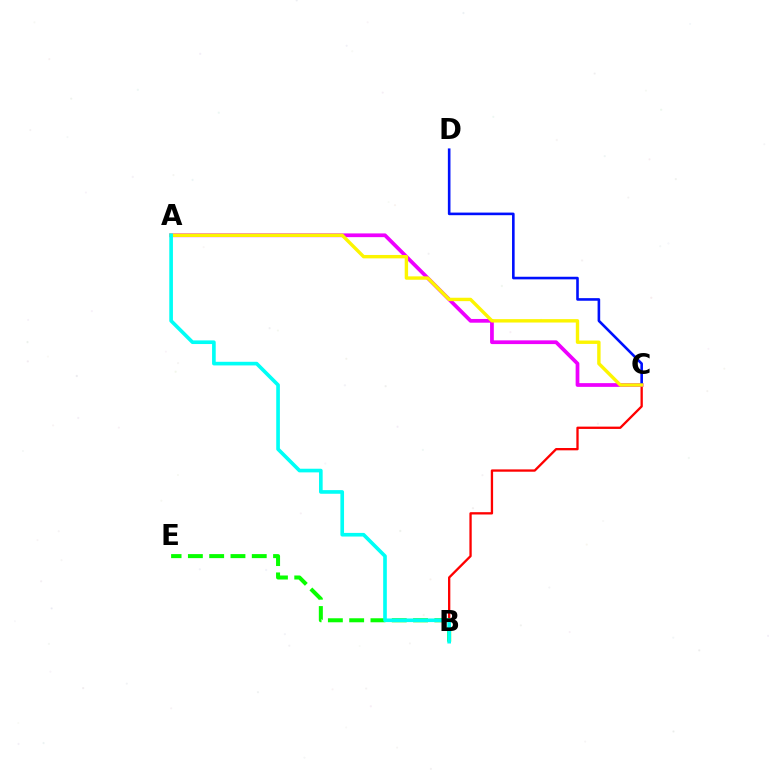{('B', 'C'): [{'color': '#ff0000', 'line_style': 'solid', 'thickness': 1.66}], ('A', 'C'): [{'color': '#ee00ff', 'line_style': 'solid', 'thickness': 2.69}, {'color': '#fcf500', 'line_style': 'solid', 'thickness': 2.44}], ('B', 'E'): [{'color': '#08ff00', 'line_style': 'dashed', 'thickness': 2.89}], ('C', 'D'): [{'color': '#0010ff', 'line_style': 'solid', 'thickness': 1.87}], ('A', 'B'): [{'color': '#00fff6', 'line_style': 'solid', 'thickness': 2.62}]}